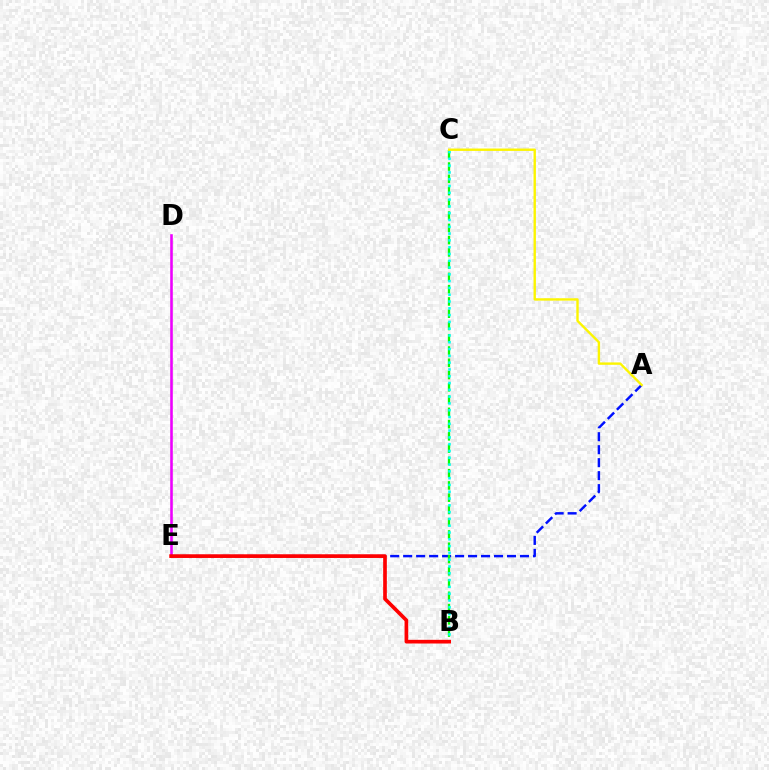{('D', 'E'): [{'color': '#ee00ff', 'line_style': 'solid', 'thickness': 1.86}], ('A', 'E'): [{'color': '#0010ff', 'line_style': 'dashed', 'thickness': 1.76}], ('B', 'C'): [{'color': '#08ff00', 'line_style': 'dashed', 'thickness': 1.67}, {'color': '#00fff6', 'line_style': 'dotted', 'thickness': 1.85}], ('A', 'C'): [{'color': '#fcf500', 'line_style': 'solid', 'thickness': 1.72}], ('B', 'E'): [{'color': '#ff0000', 'line_style': 'solid', 'thickness': 2.65}]}